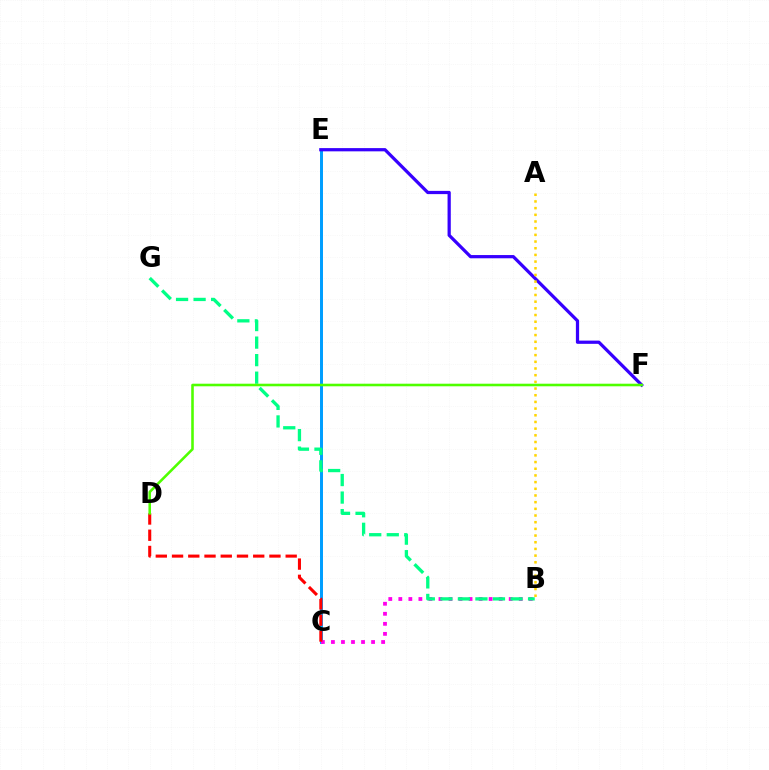{('C', 'E'): [{'color': '#009eff', 'line_style': 'solid', 'thickness': 2.14}], ('E', 'F'): [{'color': '#3700ff', 'line_style': 'solid', 'thickness': 2.33}], ('B', 'C'): [{'color': '#ff00ed', 'line_style': 'dotted', 'thickness': 2.73}], ('A', 'B'): [{'color': '#ffd500', 'line_style': 'dotted', 'thickness': 1.82}], ('C', 'D'): [{'color': '#ff0000', 'line_style': 'dashed', 'thickness': 2.21}], ('B', 'G'): [{'color': '#00ff86', 'line_style': 'dashed', 'thickness': 2.38}], ('D', 'F'): [{'color': '#4fff00', 'line_style': 'solid', 'thickness': 1.86}]}